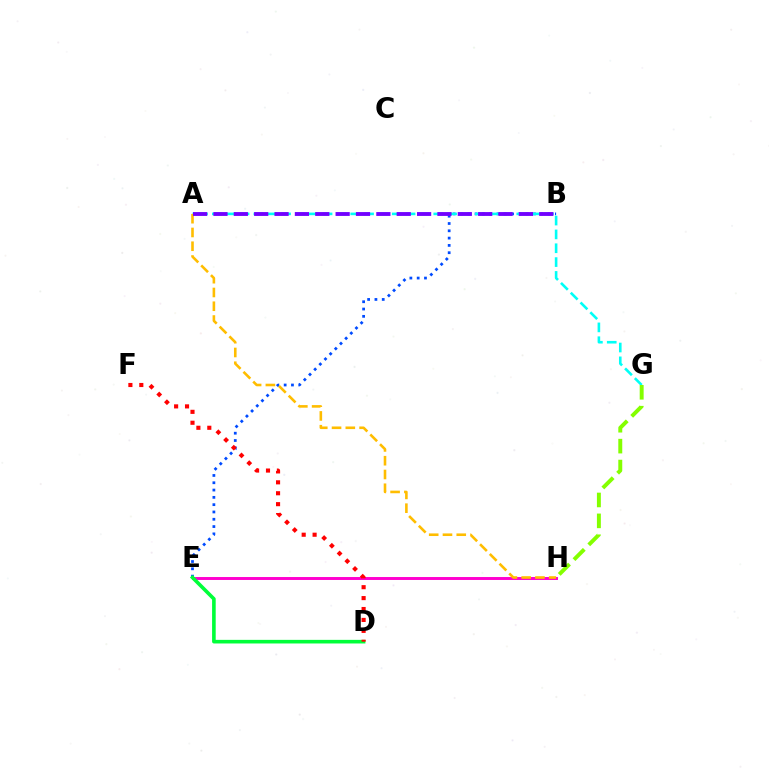{('B', 'E'): [{'color': '#004bff', 'line_style': 'dotted', 'thickness': 1.98}], ('A', 'G'): [{'color': '#00fff6', 'line_style': 'dashed', 'thickness': 1.88}], ('E', 'H'): [{'color': '#ff00cf', 'line_style': 'solid', 'thickness': 2.11}], ('G', 'H'): [{'color': '#84ff00', 'line_style': 'dashed', 'thickness': 2.84}], ('D', 'E'): [{'color': '#00ff39', 'line_style': 'solid', 'thickness': 2.6}], ('A', 'H'): [{'color': '#ffbd00', 'line_style': 'dashed', 'thickness': 1.87}], ('D', 'F'): [{'color': '#ff0000', 'line_style': 'dotted', 'thickness': 2.97}], ('A', 'B'): [{'color': '#7200ff', 'line_style': 'dashed', 'thickness': 2.77}]}